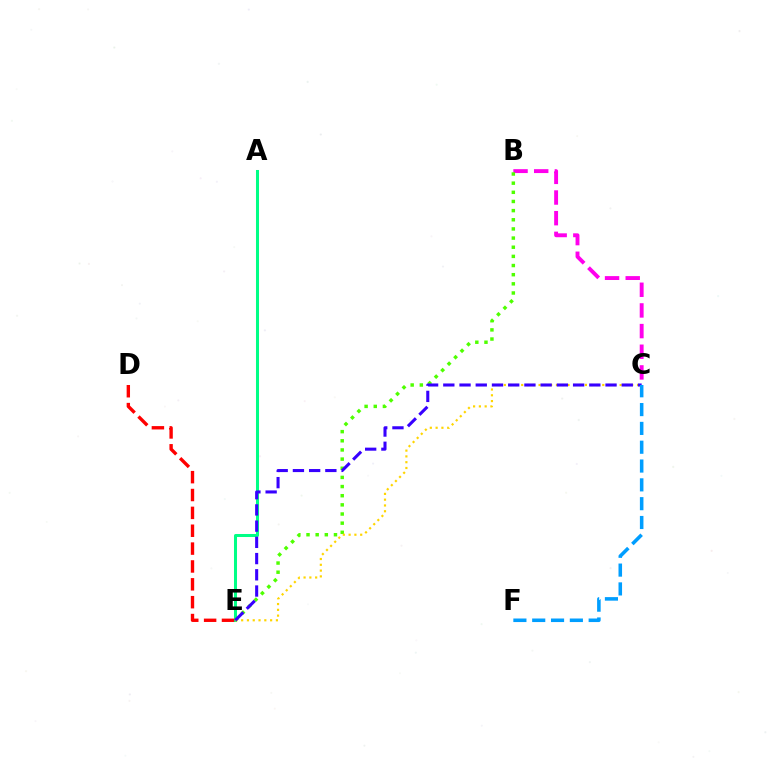{('B', 'C'): [{'color': '#ff00ed', 'line_style': 'dashed', 'thickness': 2.81}], ('A', 'E'): [{'color': '#00ff86', 'line_style': 'solid', 'thickness': 2.18}], ('B', 'E'): [{'color': '#4fff00', 'line_style': 'dotted', 'thickness': 2.49}], ('D', 'E'): [{'color': '#ff0000', 'line_style': 'dashed', 'thickness': 2.43}], ('C', 'E'): [{'color': '#ffd500', 'line_style': 'dotted', 'thickness': 1.57}, {'color': '#3700ff', 'line_style': 'dashed', 'thickness': 2.2}], ('C', 'F'): [{'color': '#009eff', 'line_style': 'dashed', 'thickness': 2.56}]}